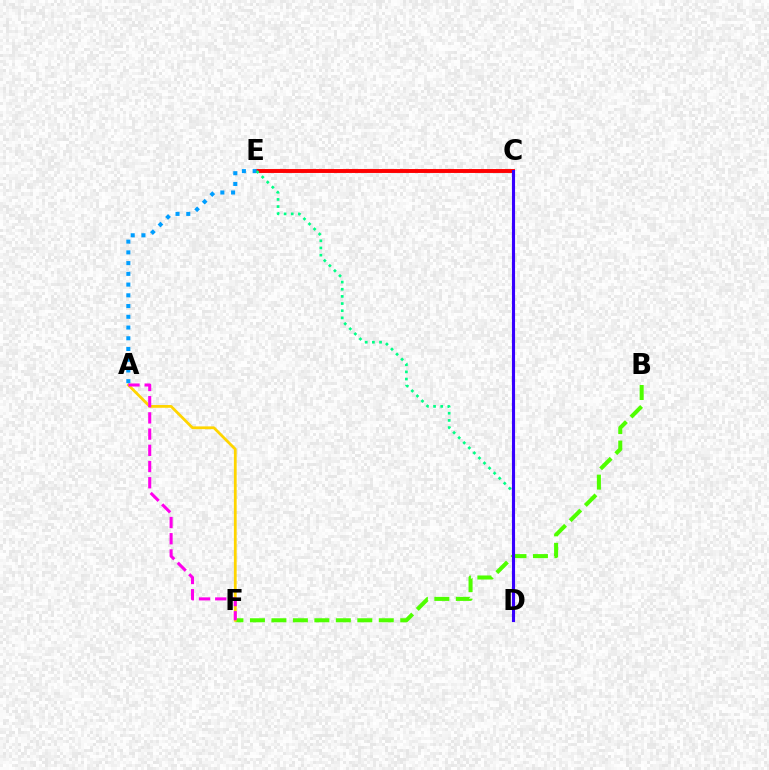{('B', 'F'): [{'color': '#4fff00', 'line_style': 'dashed', 'thickness': 2.92}], ('C', 'E'): [{'color': '#ff0000', 'line_style': 'solid', 'thickness': 2.82}], ('A', 'F'): [{'color': '#ffd500', 'line_style': 'solid', 'thickness': 2.0}, {'color': '#ff00ed', 'line_style': 'dashed', 'thickness': 2.2}], ('A', 'E'): [{'color': '#009eff', 'line_style': 'dotted', 'thickness': 2.92}], ('D', 'E'): [{'color': '#00ff86', 'line_style': 'dotted', 'thickness': 1.95}], ('C', 'D'): [{'color': '#3700ff', 'line_style': 'solid', 'thickness': 2.24}]}